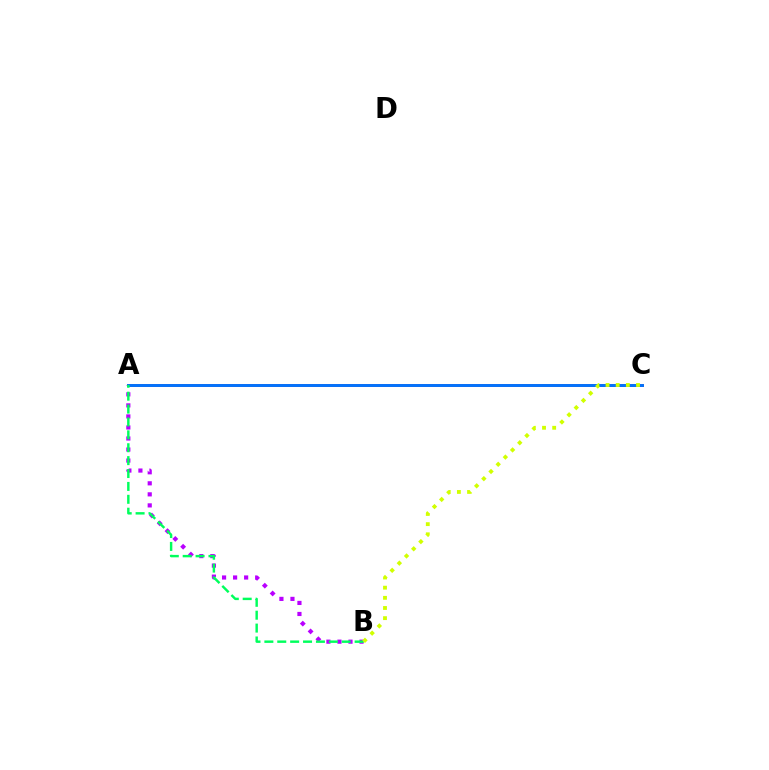{('A', 'C'): [{'color': '#ff0000', 'line_style': 'solid', 'thickness': 2.04}, {'color': '#0074ff', 'line_style': 'solid', 'thickness': 2.09}], ('A', 'B'): [{'color': '#b900ff', 'line_style': 'dotted', 'thickness': 3.0}, {'color': '#00ff5c', 'line_style': 'dashed', 'thickness': 1.75}], ('B', 'C'): [{'color': '#d1ff00', 'line_style': 'dotted', 'thickness': 2.76}]}